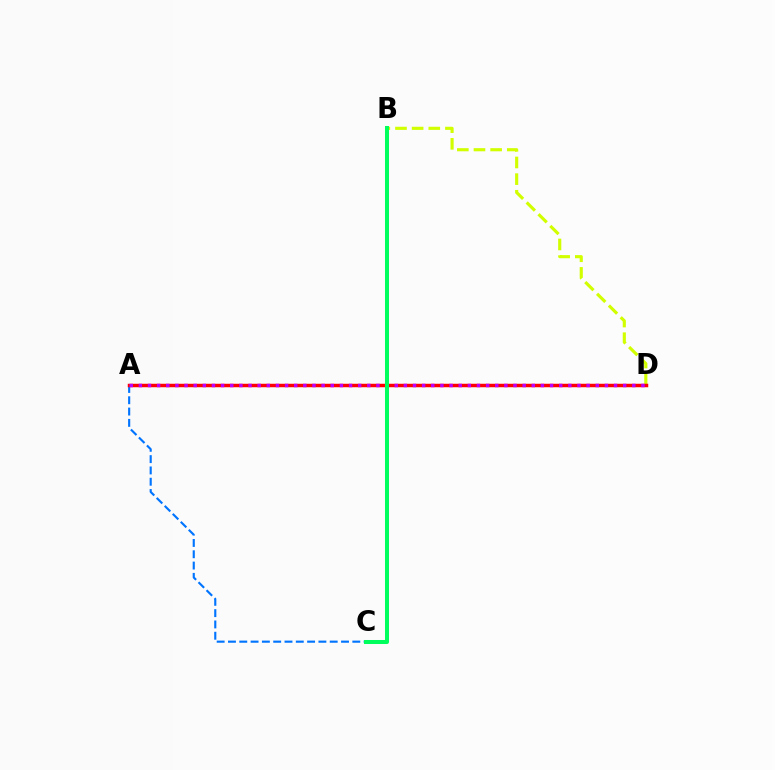{('A', 'C'): [{'color': '#0074ff', 'line_style': 'dashed', 'thickness': 1.54}], ('B', 'D'): [{'color': '#d1ff00', 'line_style': 'dashed', 'thickness': 2.26}], ('A', 'D'): [{'color': '#ff0000', 'line_style': 'solid', 'thickness': 2.5}, {'color': '#b900ff', 'line_style': 'dotted', 'thickness': 2.48}], ('B', 'C'): [{'color': '#00ff5c', 'line_style': 'solid', 'thickness': 2.9}]}